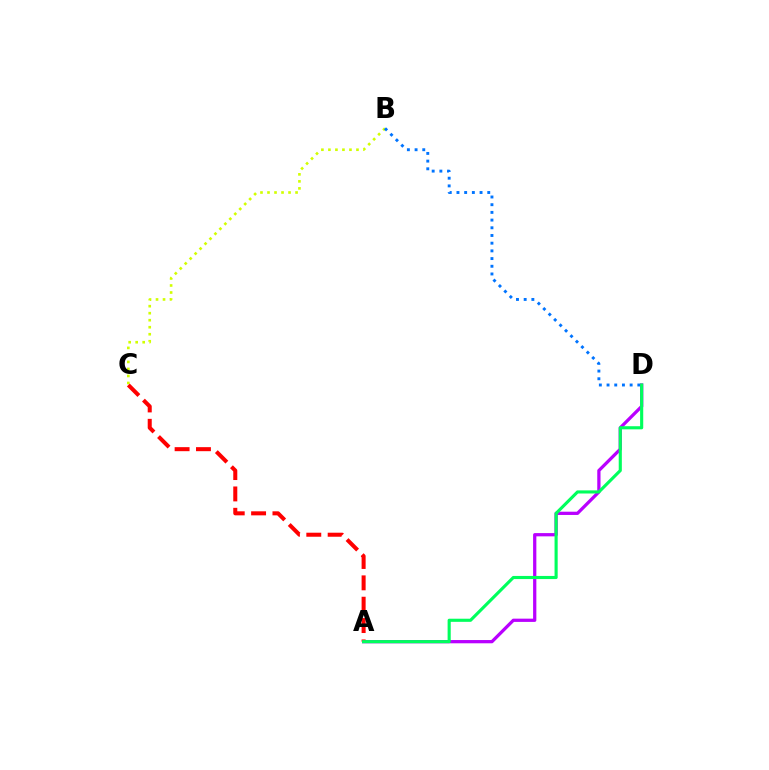{('B', 'C'): [{'color': '#d1ff00', 'line_style': 'dotted', 'thickness': 1.91}], ('A', 'D'): [{'color': '#b900ff', 'line_style': 'solid', 'thickness': 2.34}, {'color': '#00ff5c', 'line_style': 'solid', 'thickness': 2.25}], ('A', 'C'): [{'color': '#ff0000', 'line_style': 'dashed', 'thickness': 2.9}], ('B', 'D'): [{'color': '#0074ff', 'line_style': 'dotted', 'thickness': 2.09}]}